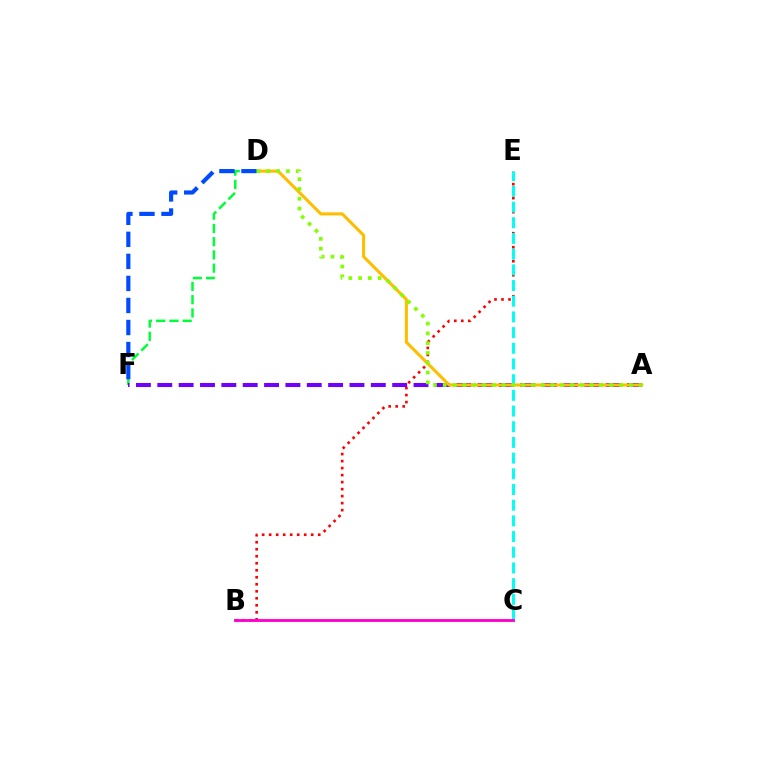{('B', 'E'): [{'color': '#ff0000', 'line_style': 'dotted', 'thickness': 1.9}], ('D', 'F'): [{'color': '#00ff39', 'line_style': 'dashed', 'thickness': 1.8}, {'color': '#004bff', 'line_style': 'dashed', 'thickness': 2.99}], ('A', 'F'): [{'color': '#7200ff', 'line_style': 'dashed', 'thickness': 2.9}], ('A', 'D'): [{'color': '#ffbd00', 'line_style': 'solid', 'thickness': 2.22}, {'color': '#84ff00', 'line_style': 'dotted', 'thickness': 2.66}], ('C', 'E'): [{'color': '#00fff6', 'line_style': 'dashed', 'thickness': 2.13}], ('B', 'C'): [{'color': '#ff00cf', 'line_style': 'solid', 'thickness': 2.06}]}